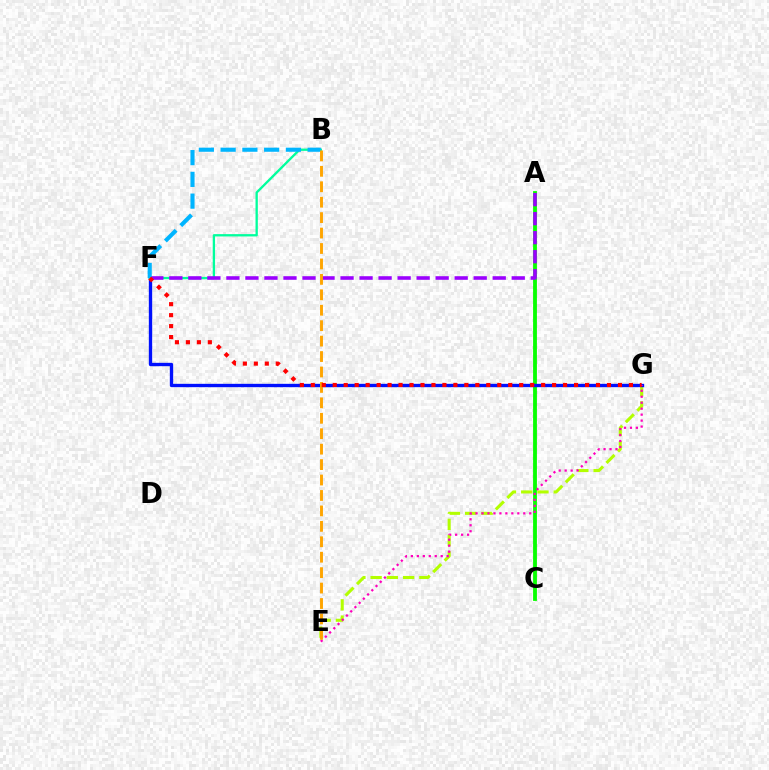{('E', 'G'): [{'color': '#b3ff00', 'line_style': 'dashed', 'thickness': 2.21}, {'color': '#ff00bd', 'line_style': 'dotted', 'thickness': 1.62}], ('A', 'C'): [{'color': '#08ff00', 'line_style': 'solid', 'thickness': 2.75}], ('F', 'G'): [{'color': '#0010ff', 'line_style': 'solid', 'thickness': 2.41}, {'color': '#ff0000', 'line_style': 'dotted', 'thickness': 2.98}], ('B', 'F'): [{'color': '#00ff9d', 'line_style': 'solid', 'thickness': 1.67}, {'color': '#00b5ff', 'line_style': 'dashed', 'thickness': 2.96}], ('A', 'F'): [{'color': '#9b00ff', 'line_style': 'dashed', 'thickness': 2.58}], ('B', 'E'): [{'color': '#ffa500', 'line_style': 'dashed', 'thickness': 2.1}]}